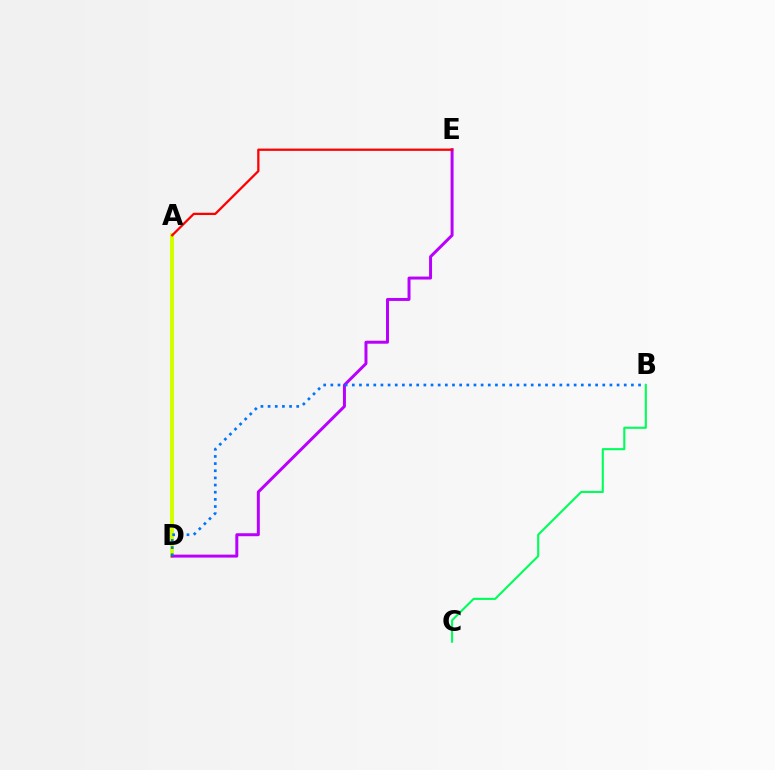{('A', 'D'): [{'color': '#d1ff00', 'line_style': 'solid', 'thickness': 2.88}], ('D', 'E'): [{'color': '#b900ff', 'line_style': 'solid', 'thickness': 2.14}], ('A', 'E'): [{'color': '#ff0000', 'line_style': 'solid', 'thickness': 1.63}], ('B', 'D'): [{'color': '#0074ff', 'line_style': 'dotted', 'thickness': 1.94}], ('B', 'C'): [{'color': '#00ff5c', 'line_style': 'solid', 'thickness': 1.52}]}